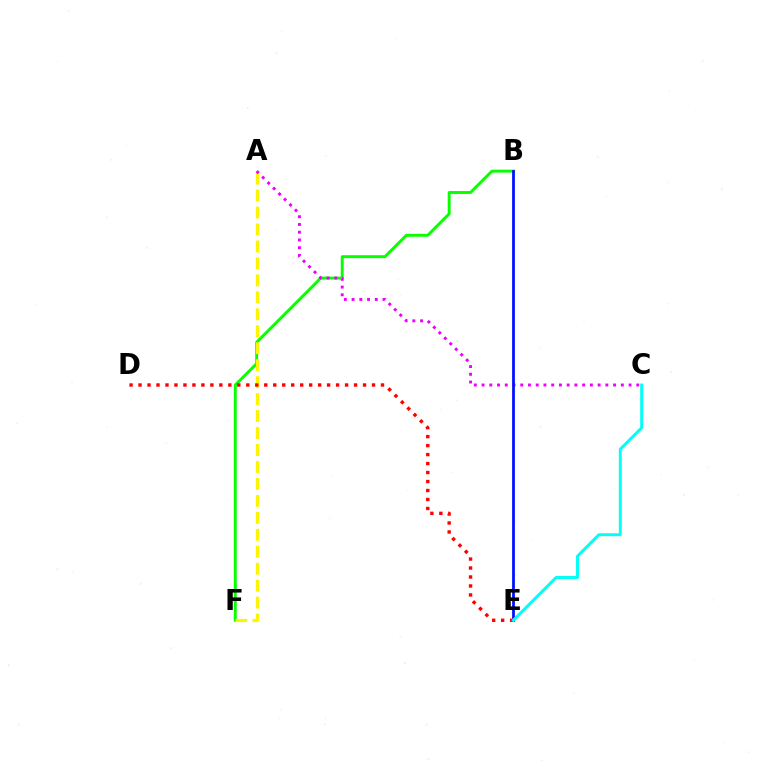{('B', 'F'): [{'color': '#08ff00', 'line_style': 'solid', 'thickness': 2.11}], ('A', 'F'): [{'color': '#fcf500', 'line_style': 'dashed', 'thickness': 2.3}], ('A', 'C'): [{'color': '#ee00ff', 'line_style': 'dotted', 'thickness': 2.1}], ('B', 'E'): [{'color': '#0010ff', 'line_style': 'solid', 'thickness': 1.99}], ('D', 'E'): [{'color': '#ff0000', 'line_style': 'dotted', 'thickness': 2.44}], ('C', 'E'): [{'color': '#00fff6', 'line_style': 'solid', 'thickness': 2.12}]}